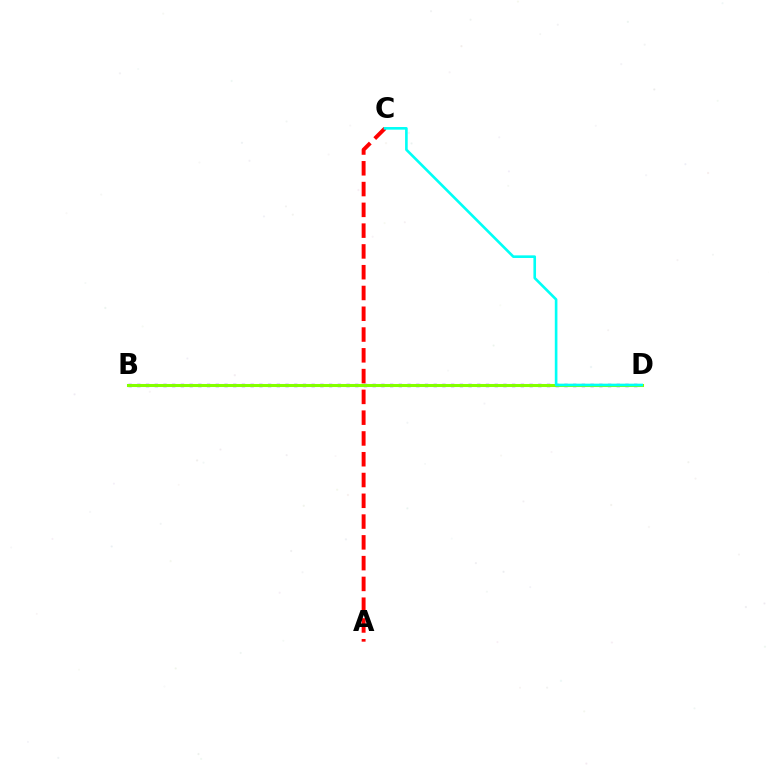{('A', 'C'): [{'color': '#ff0000', 'line_style': 'dashed', 'thickness': 2.82}], ('B', 'D'): [{'color': '#7200ff', 'line_style': 'dotted', 'thickness': 2.37}, {'color': '#84ff00', 'line_style': 'solid', 'thickness': 2.2}], ('C', 'D'): [{'color': '#00fff6', 'line_style': 'solid', 'thickness': 1.89}]}